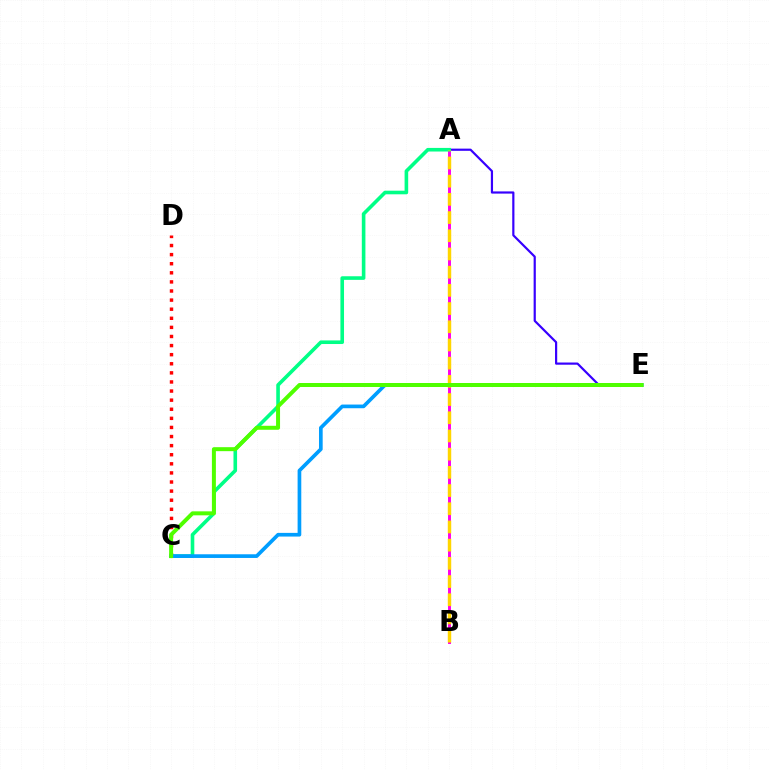{('A', 'B'): [{'color': '#ff00ed', 'line_style': 'solid', 'thickness': 2.13}, {'color': '#ffd500', 'line_style': 'dashed', 'thickness': 2.47}], ('C', 'D'): [{'color': '#ff0000', 'line_style': 'dotted', 'thickness': 2.47}], ('A', 'E'): [{'color': '#3700ff', 'line_style': 'solid', 'thickness': 1.58}], ('A', 'C'): [{'color': '#00ff86', 'line_style': 'solid', 'thickness': 2.6}], ('C', 'E'): [{'color': '#009eff', 'line_style': 'solid', 'thickness': 2.65}, {'color': '#4fff00', 'line_style': 'solid', 'thickness': 2.87}]}